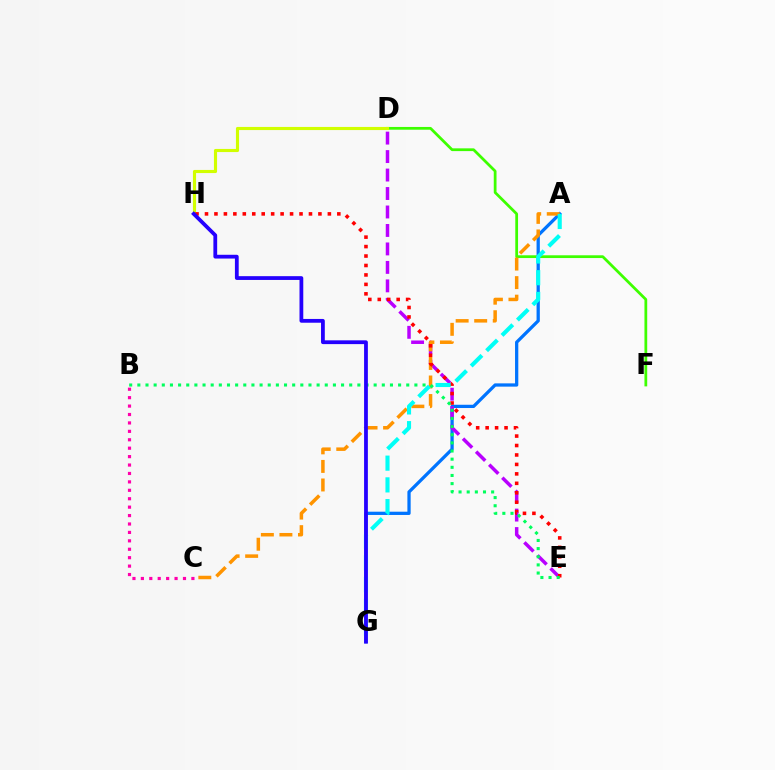{('A', 'G'): [{'color': '#0074ff', 'line_style': 'solid', 'thickness': 2.35}, {'color': '#00fff6', 'line_style': 'dashed', 'thickness': 2.95}], ('D', 'F'): [{'color': '#3dff00', 'line_style': 'solid', 'thickness': 1.99}], ('D', 'E'): [{'color': '#b900ff', 'line_style': 'dashed', 'thickness': 2.51}], ('B', 'C'): [{'color': '#ff00ac', 'line_style': 'dotted', 'thickness': 2.29}], ('A', 'C'): [{'color': '#ff9400', 'line_style': 'dashed', 'thickness': 2.52}], ('D', 'H'): [{'color': '#d1ff00', 'line_style': 'solid', 'thickness': 2.25}], ('E', 'H'): [{'color': '#ff0000', 'line_style': 'dotted', 'thickness': 2.57}], ('B', 'E'): [{'color': '#00ff5c', 'line_style': 'dotted', 'thickness': 2.21}], ('G', 'H'): [{'color': '#2500ff', 'line_style': 'solid', 'thickness': 2.72}]}